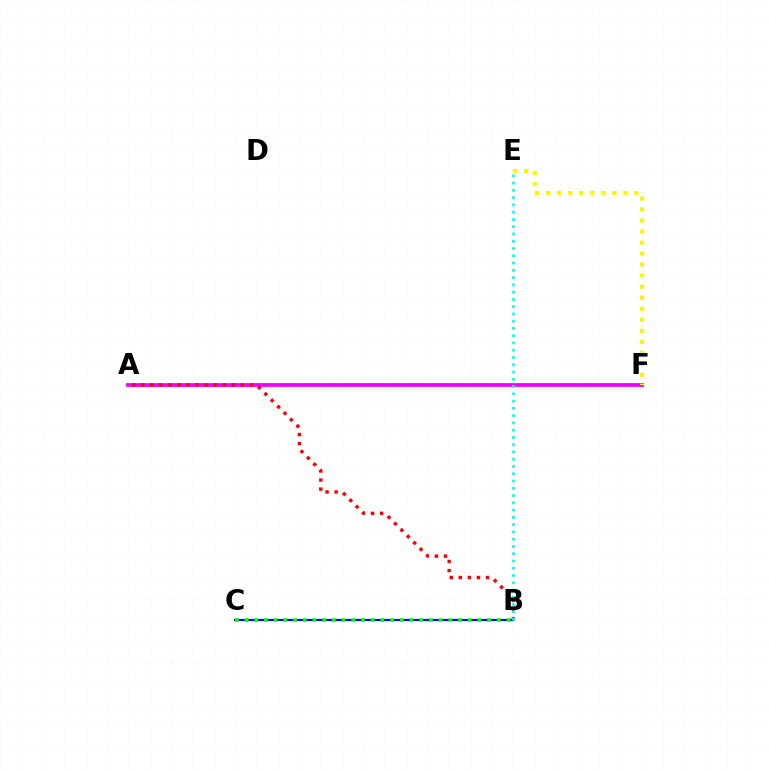{('A', 'F'): [{'color': '#ee00ff', 'line_style': 'solid', 'thickness': 2.69}], ('A', 'B'): [{'color': '#ff0000', 'line_style': 'dotted', 'thickness': 2.46}], ('B', 'C'): [{'color': '#0010ff', 'line_style': 'solid', 'thickness': 1.57}, {'color': '#08ff00', 'line_style': 'dotted', 'thickness': 2.64}], ('B', 'E'): [{'color': '#00fff6', 'line_style': 'dotted', 'thickness': 1.97}], ('E', 'F'): [{'color': '#fcf500', 'line_style': 'dotted', 'thickness': 3.0}]}